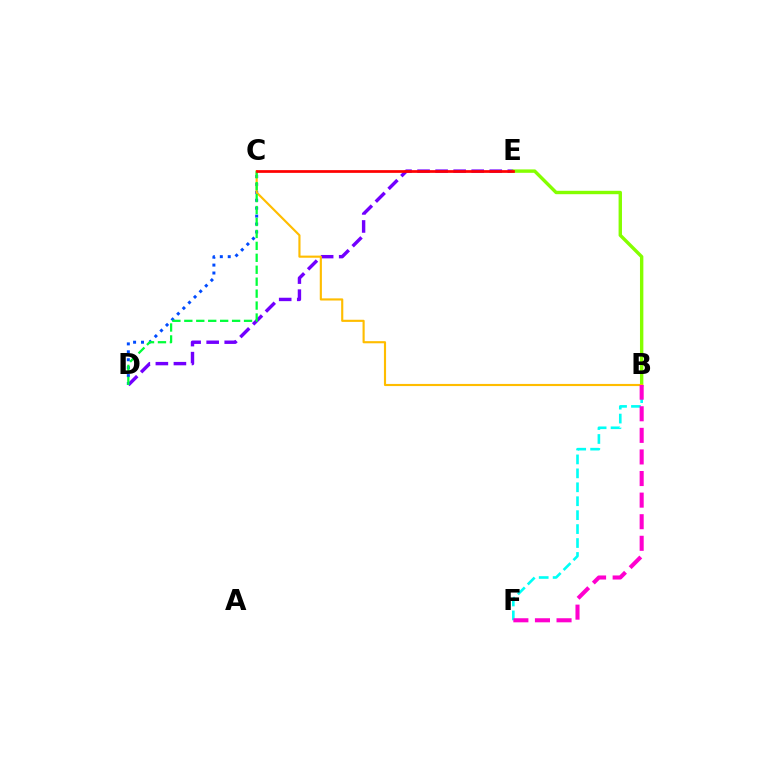{('D', 'E'): [{'color': '#7200ff', 'line_style': 'dashed', 'thickness': 2.45}], ('C', 'D'): [{'color': '#004bff', 'line_style': 'dotted', 'thickness': 2.15}, {'color': '#00ff39', 'line_style': 'dashed', 'thickness': 1.62}], ('B', 'E'): [{'color': '#84ff00', 'line_style': 'solid', 'thickness': 2.44}], ('B', 'F'): [{'color': '#00fff6', 'line_style': 'dashed', 'thickness': 1.89}, {'color': '#ff00cf', 'line_style': 'dashed', 'thickness': 2.93}], ('B', 'C'): [{'color': '#ffbd00', 'line_style': 'solid', 'thickness': 1.54}], ('C', 'E'): [{'color': '#ff0000', 'line_style': 'solid', 'thickness': 1.96}]}